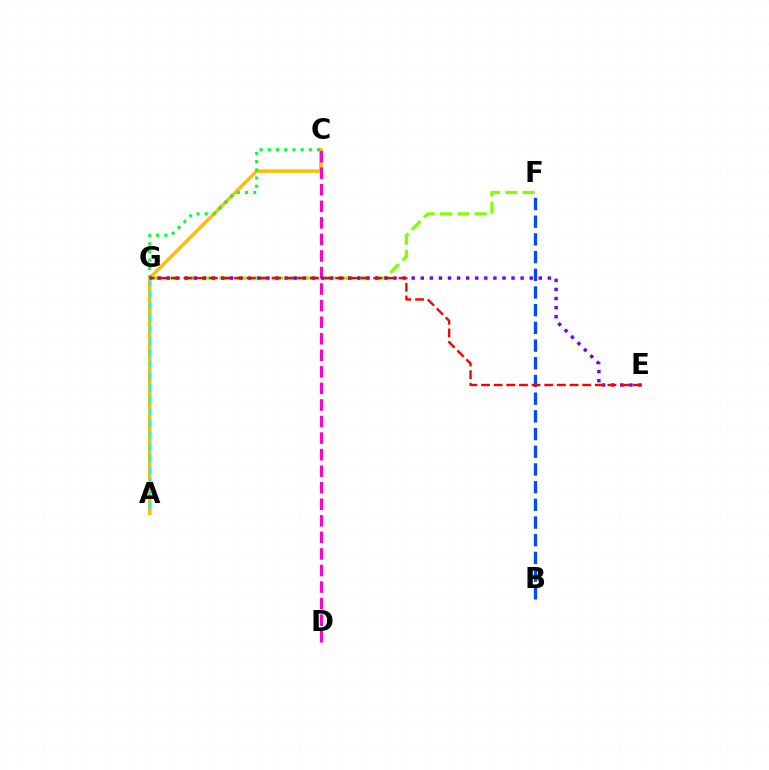{('A', 'C'): [{'color': '#ffbd00', 'line_style': 'solid', 'thickness': 2.52}], ('F', 'G'): [{'color': '#84ff00', 'line_style': 'dashed', 'thickness': 2.35}], ('B', 'F'): [{'color': '#004bff', 'line_style': 'dashed', 'thickness': 2.4}], ('A', 'G'): [{'color': '#00fff6', 'line_style': 'dashed', 'thickness': 1.6}], ('C', 'D'): [{'color': '#ff00cf', 'line_style': 'dashed', 'thickness': 2.25}], ('C', 'G'): [{'color': '#00ff39', 'line_style': 'dotted', 'thickness': 2.23}], ('E', 'G'): [{'color': '#7200ff', 'line_style': 'dotted', 'thickness': 2.47}, {'color': '#ff0000', 'line_style': 'dashed', 'thickness': 1.72}]}